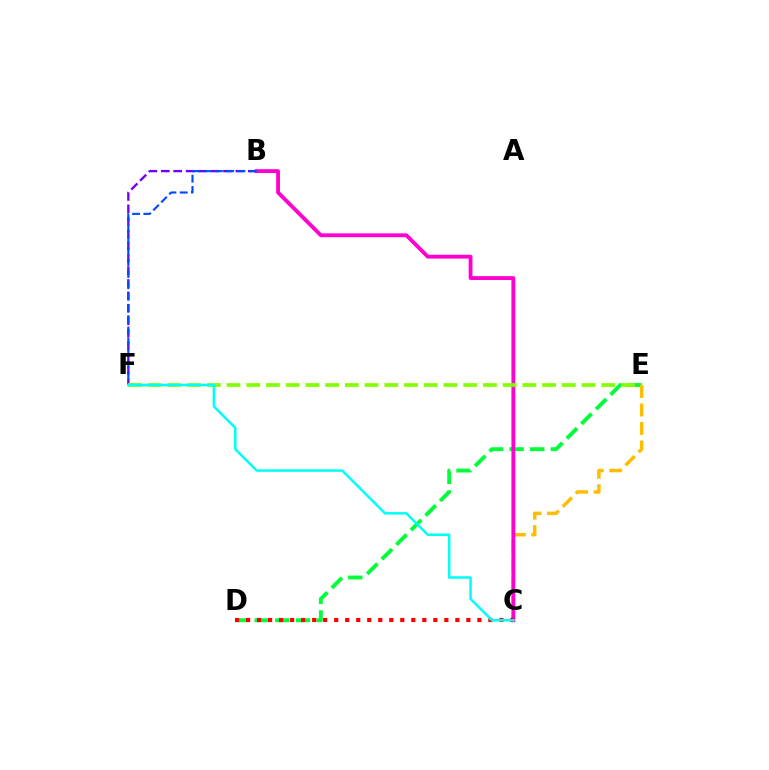{('B', 'F'): [{'color': '#7200ff', 'line_style': 'dashed', 'thickness': 1.69}, {'color': '#004bff', 'line_style': 'dashed', 'thickness': 1.54}], ('D', 'E'): [{'color': '#00ff39', 'line_style': 'dashed', 'thickness': 2.8}], ('C', 'E'): [{'color': '#ffbd00', 'line_style': 'dashed', 'thickness': 2.51}], ('B', 'C'): [{'color': '#ff00cf', 'line_style': 'solid', 'thickness': 2.75}], ('C', 'D'): [{'color': '#ff0000', 'line_style': 'dotted', 'thickness': 2.99}], ('E', 'F'): [{'color': '#84ff00', 'line_style': 'dashed', 'thickness': 2.68}], ('C', 'F'): [{'color': '#00fff6', 'line_style': 'solid', 'thickness': 1.81}]}